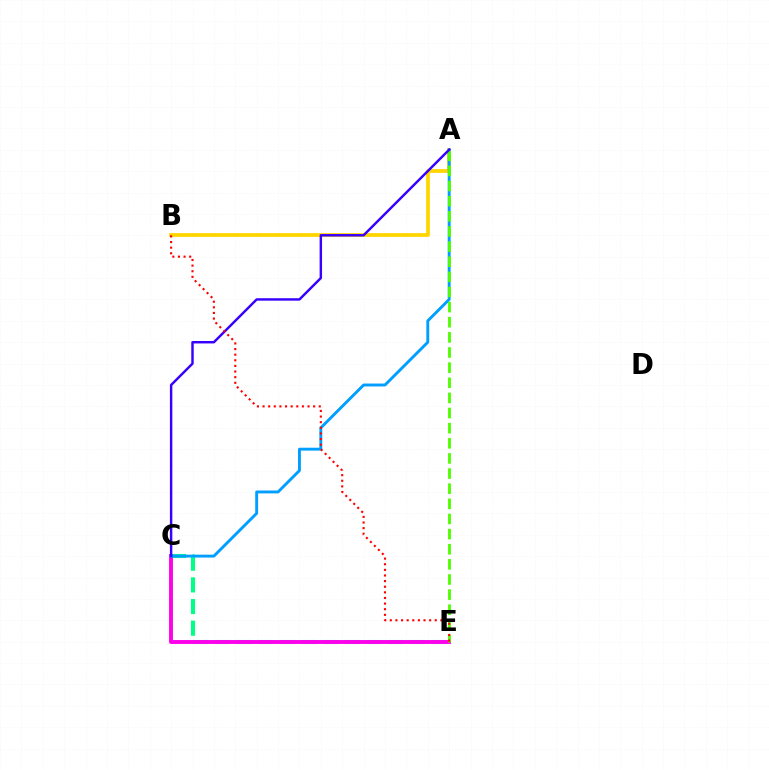{('C', 'E'): [{'color': '#00ff86', 'line_style': 'dashed', 'thickness': 2.94}, {'color': '#ff00ed', 'line_style': 'solid', 'thickness': 2.8}], ('A', 'B'): [{'color': '#ffd500', 'line_style': 'solid', 'thickness': 2.7}], ('A', 'C'): [{'color': '#009eff', 'line_style': 'solid', 'thickness': 2.08}, {'color': '#3700ff', 'line_style': 'solid', 'thickness': 1.76}], ('A', 'E'): [{'color': '#4fff00', 'line_style': 'dashed', 'thickness': 2.06}], ('B', 'E'): [{'color': '#ff0000', 'line_style': 'dotted', 'thickness': 1.53}]}